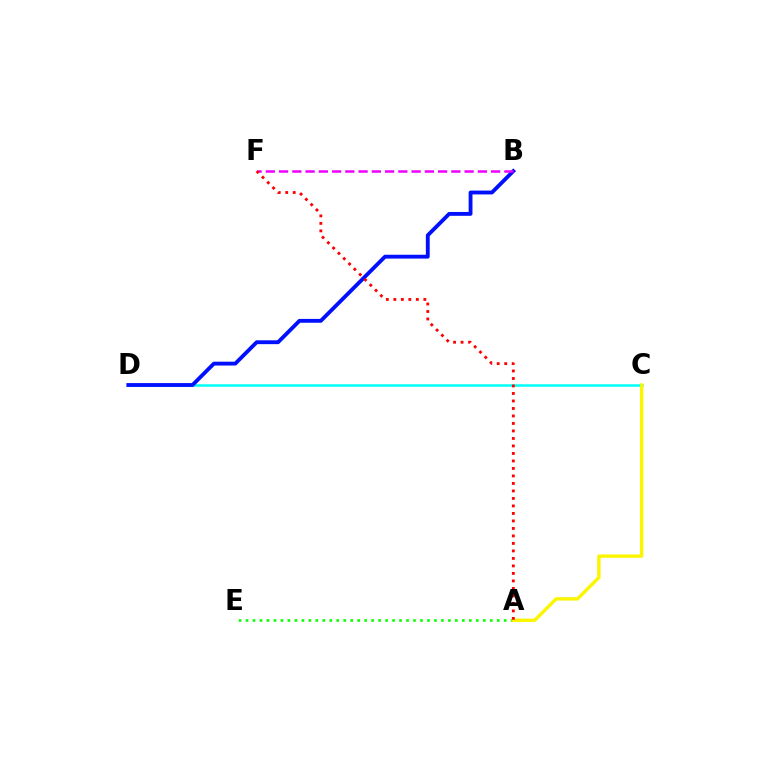{('A', 'E'): [{'color': '#08ff00', 'line_style': 'dotted', 'thickness': 1.9}], ('C', 'D'): [{'color': '#00fff6', 'line_style': 'solid', 'thickness': 1.81}], ('A', 'C'): [{'color': '#fcf500', 'line_style': 'solid', 'thickness': 2.44}], ('B', 'D'): [{'color': '#0010ff', 'line_style': 'solid', 'thickness': 2.77}], ('B', 'F'): [{'color': '#ee00ff', 'line_style': 'dashed', 'thickness': 1.8}], ('A', 'F'): [{'color': '#ff0000', 'line_style': 'dotted', 'thickness': 2.04}]}